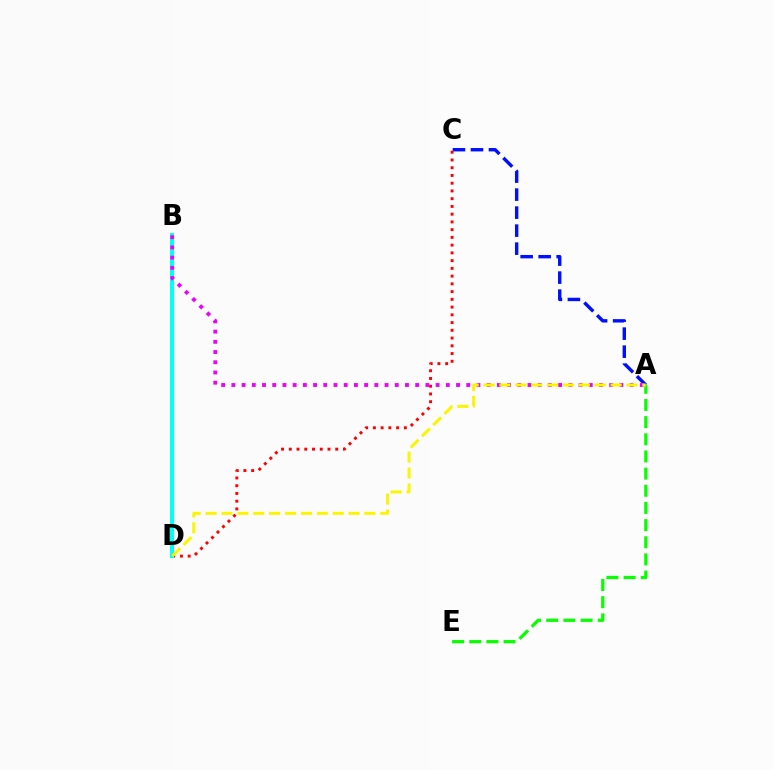{('A', 'E'): [{'color': '#08ff00', 'line_style': 'dashed', 'thickness': 2.33}], ('A', 'C'): [{'color': '#0010ff', 'line_style': 'dashed', 'thickness': 2.45}], ('C', 'D'): [{'color': '#ff0000', 'line_style': 'dotted', 'thickness': 2.1}], ('B', 'D'): [{'color': '#00fff6', 'line_style': 'solid', 'thickness': 2.88}], ('A', 'B'): [{'color': '#ee00ff', 'line_style': 'dotted', 'thickness': 2.77}], ('A', 'D'): [{'color': '#fcf500', 'line_style': 'dashed', 'thickness': 2.16}]}